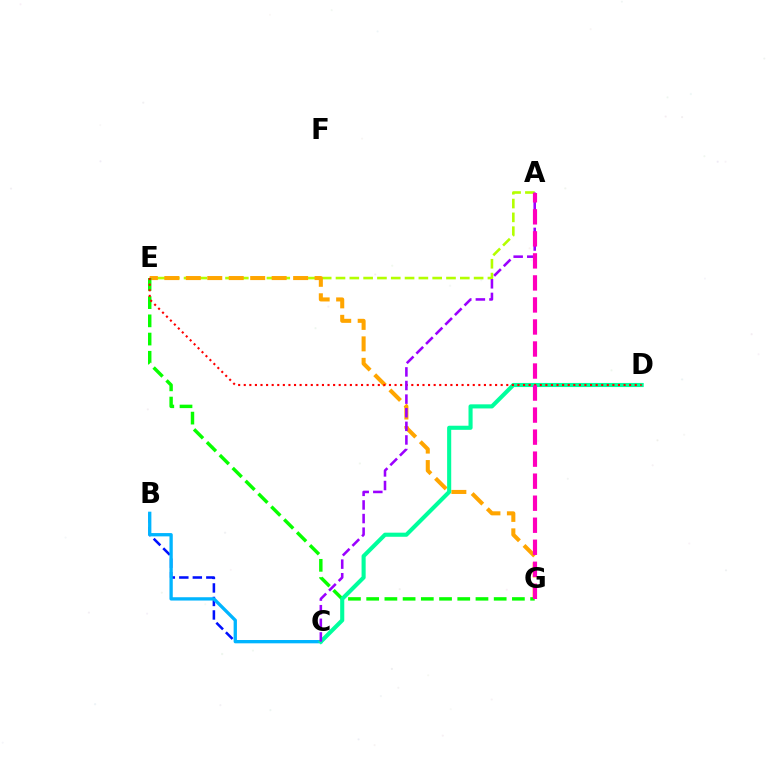{('A', 'E'): [{'color': '#b3ff00', 'line_style': 'dashed', 'thickness': 1.88}], ('B', 'C'): [{'color': '#0010ff', 'line_style': 'dashed', 'thickness': 1.83}, {'color': '#00b5ff', 'line_style': 'solid', 'thickness': 2.38}], ('E', 'G'): [{'color': '#ffa500', 'line_style': 'dashed', 'thickness': 2.92}, {'color': '#08ff00', 'line_style': 'dashed', 'thickness': 2.47}], ('C', 'D'): [{'color': '#00ff9d', 'line_style': 'solid', 'thickness': 2.95}], ('D', 'E'): [{'color': '#ff0000', 'line_style': 'dotted', 'thickness': 1.52}], ('A', 'C'): [{'color': '#9b00ff', 'line_style': 'dashed', 'thickness': 1.85}], ('A', 'G'): [{'color': '#ff00bd', 'line_style': 'dashed', 'thickness': 2.99}]}